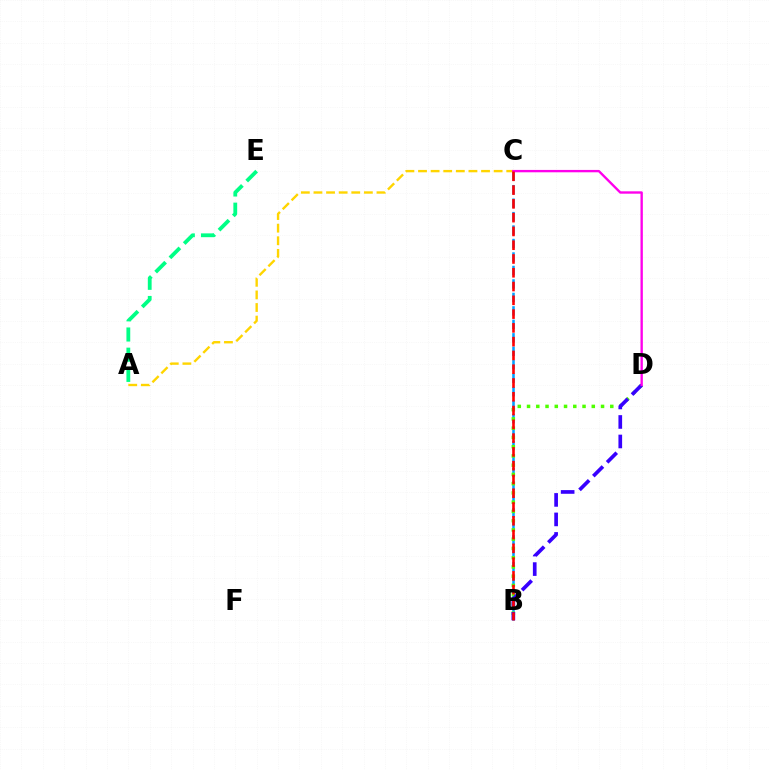{('B', 'C'): [{'color': '#009eff', 'line_style': 'dashed', 'thickness': 1.83}, {'color': '#ff0000', 'line_style': 'dashed', 'thickness': 1.87}], ('B', 'D'): [{'color': '#4fff00', 'line_style': 'dotted', 'thickness': 2.51}, {'color': '#3700ff', 'line_style': 'dashed', 'thickness': 2.65}], ('A', 'E'): [{'color': '#00ff86', 'line_style': 'dashed', 'thickness': 2.74}], ('A', 'C'): [{'color': '#ffd500', 'line_style': 'dashed', 'thickness': 1.71}], ('C', 'D'): [{'color': '#ff00ed', 'line_style': 'solid', 'thickness': 1.7}]}